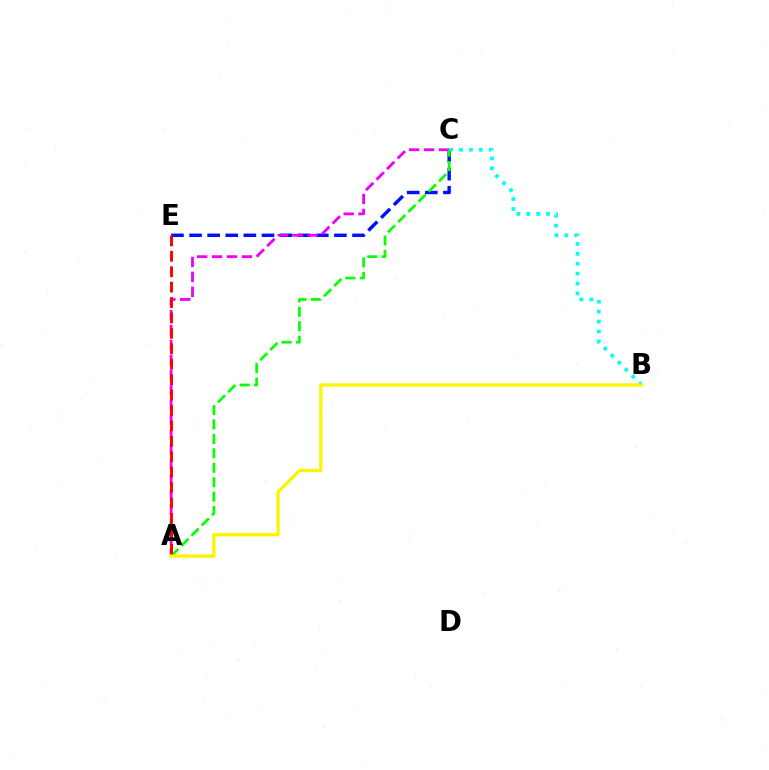{('C', 'E'): [{'color': '#0010ff', 'line_style': 'dashed', 'thickness': 2.46}], ('A', 'C'): [{'color': '#ee00ff', 'line_style': 'dashed', 'thickness': 2.03}, {'color': '#08ff00', 'line_style': 'dashed', 'thickness': 1.96}], ('B', 'C'): [{'color': '#00fff6', 'line_style': 'dotted', 'thickness': 2.69}], ('A', 'E'): [{'color': '#ff0000', 'line_style': 'dashed', 'thickness': 2.09}], ('A', 'B'): [{'color': '#fcf500', 'line_style': 'solid', 'thickness': 2.37}]}